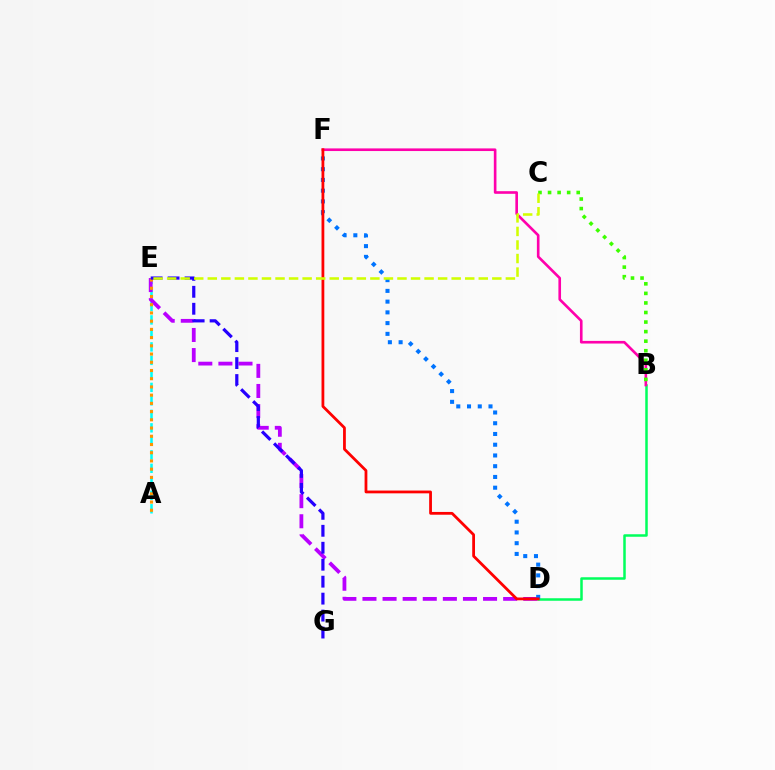{('B', 'D'): [{'color': '#00ff5c', 'line_style': 'solid', 'thickness': 1.8}], ('A', 'E'): [{'color': '#00fff6', 'line_style': 'dashed', 'thickness': 1.83}, {'color': '#ff9400', 'line_style': 'dotted', 'thickness': 2.23}], ('D', 'E'): [{'color': '#b900ff', 'line_style': 'dashed', 'thickness': 2.73}], ('B', 'F'): [{'color': '#ff00ac', 'line_style': 'solid', 'thickness': 1.9}], ('B', 'C'): [{'color': '#3dff00', 'line_style': 'dotted', 'thickness': 2.6}], ('E', 'G'): [{'color': '#2500ff', 'line_style': 'dashed', 'thickness': 2.3}], ('D', 'F'): [{'color': '#0074ff', 'line_style': 'dotted', 'thickness': 2.92}, {'color': '#ff0000', 'line_style': 'solid', 'thickness': 2.0}], ('C', 'E'): [{'color': '#d1ff00', 'line_style': 'dashed', 'thickness': 1.84}]}